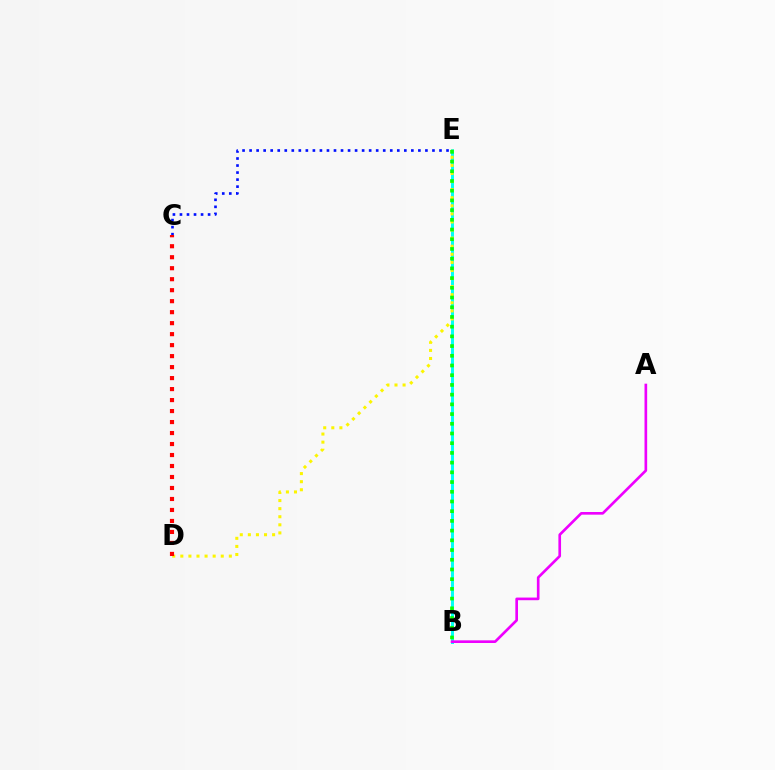{('B', 'E'): [{'color': '#00fff6', 'line_style': 'solid', 'thickness': 2.13}, {'color': '#08ff00', 'line_style': 'dotted', 'thickness': 2.64}], ('C', 'E'): [{'color': '#0010ff', 'line_style': 'dotted', 'thickness': 1.91}], ('D', 'E'): [{'color': '#fcf500', 'line_style': 'dotted', 'thickness': 2.2}], ('A', 'B'): [{'color': '#ee00ff', 'line_style': 'solid', 'thickness': 1.91}], ('C', 'D'): [{'color': '#ff0000', 'line_style': 'dotted', 'thickness': 2.99}]}